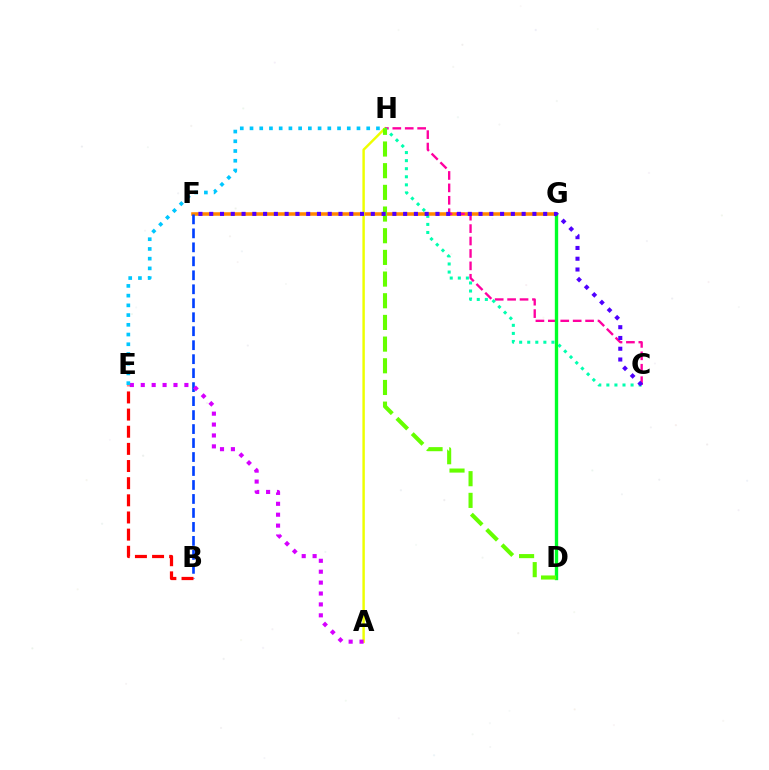{('F', 'G'): [{'color': '#ff8800', 'line_style': 'solid', 'thickness': 2.56}], ('A', 'H'): [{'color': '#eeff00', 'line_style': 'solid', 'thickness': 1.76}], ('B', 'F'): [{'color': '#003fff', 'line_style': 'dashed', 'thickness': 1.9}], ('C', 'H'): [{'color': '#ff00a0', 'line_style': 'dashed', 'thickness': 1.69}, {'color': '#00ffaf', 'line_style': 'dotted', 'thickness': 2.19}], ('A', 'E'): [{'color': '#d600ff', 'line_style': 'dotted', 'thickness': 2.96}], ('D', 'G'): [{'color': '#00ff27', 'line_style': 'solid', 'thickness': 2.41}], ('B', 'E'): [{'color': '#ff0000', 'line_style': 'dashed', 'thickness': 2.33}], ('E', 'H'): [{'color': '#00c7ff', 'line_style': 'dotted', 'thickness': 2.64}], ('D', 'H'): [{'color': '#66ff00', 'line_style': 'dashed', 'thickness': 2.94}], ('C', 'F'): [{'color': '#4f00ff', 'line_style': 'dotted', 'thickness': 2.93}]}